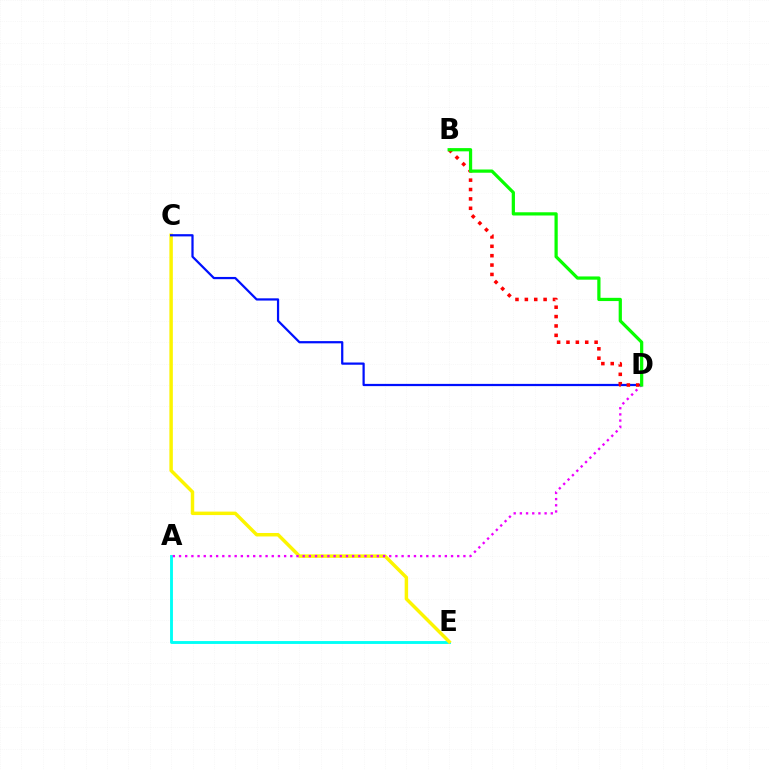{('A', 'E'): [{'color': '#00fff6', 'line_style': 'solid', 'thickness': 2.07}], ('C', 'E'): [{'color': '#fcf500', 'line_style': 'solid', 'thickness': 2.49}], ('A', 'D'): [{'color': '#ee00ff', 'line_style': 'dotted', 'thickness': 1.68}], ('C', 'D'): [{'color': '#0010ff', 'line_style': 'solid', 'thickness': 1.61}], ('B', 'D'): [{'color': '#ff0000', 'line_style': 'dotted', 'thickness': 2.55}, {'color': '#08ff00', 'line_style': 'solid', 'thickness': 2.33}]}